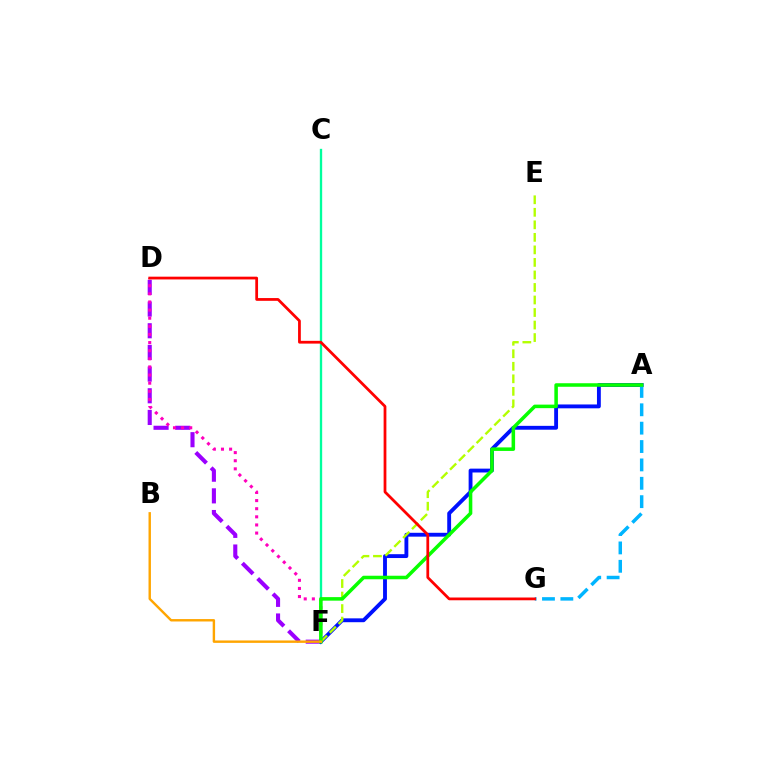{('C', 'F'): [{'color': '#00ff9d', 'line_style': 'solid', 'thickness': 1.69}], ('D', 'F'): [{'color': '#9b00ff', 'line_style': 'dashed', 'thickness': 2.94}, {'color': '#ff00bd', 'line_style': 'dotted', 'thickness': 2.21}], ('A', 'F'): [{'color': '#0010ff', 'line_style': 'solid', 'thickness': 2.78}, {'color': '#08ff00', 'line_style': 'solid', 'thickness': 2.54}], ('E', 'F'): [{'color': '#b3ff00', 'line_style': 'dashed', 'thickness': 1.7}], ('A', 'G'): [{'color': '#00b5ff', 'line_style': 'dashed', 'thickness': 2.5}], ('B', 'F'): [{'color': '#ffa500', 'line_style': 'solid', 'thickness': 1.74}], ('D', 'G'): [{'color': '#ff0000', 'line_style': 'solid', 'thickness': 1.99}]}